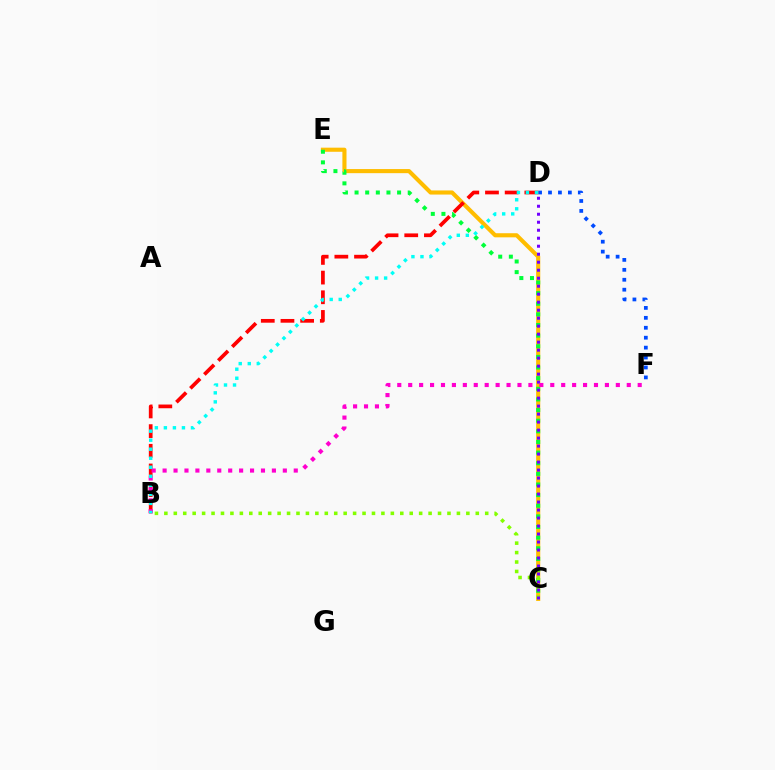{('C', 'E'): [{'color': '#ffbd00', 'line_style': 'solid', 'thickness': 2.96}, {'color': '#00ff39', 'line_style': 'dotted', 'thickness': 2.89}], ('B', 'C'): [{'color': '#84ff00', 'line_style': 'dotted', 'thickness': 2.56}], ('D', 'F'): [{'color': '#004bff', 'line_style': 'dotted', 'thickness': 2.7}], ('C', 'D'): [{'color': '#7200ff', 'line_style': 'dotted', 'thickness': 2.17}], ('B', 'D'): [{'color': '#ff0000', 'line_style': 'dashed', 'thickness': 2.67}, {'color': '#00fff6', 'line_style': 'dotted', 'thickness': 2.45}], ('B', 'F'): [{'color': '#ff00cf', 'line_style': 'dotted', 'thickness': 2.97}]}